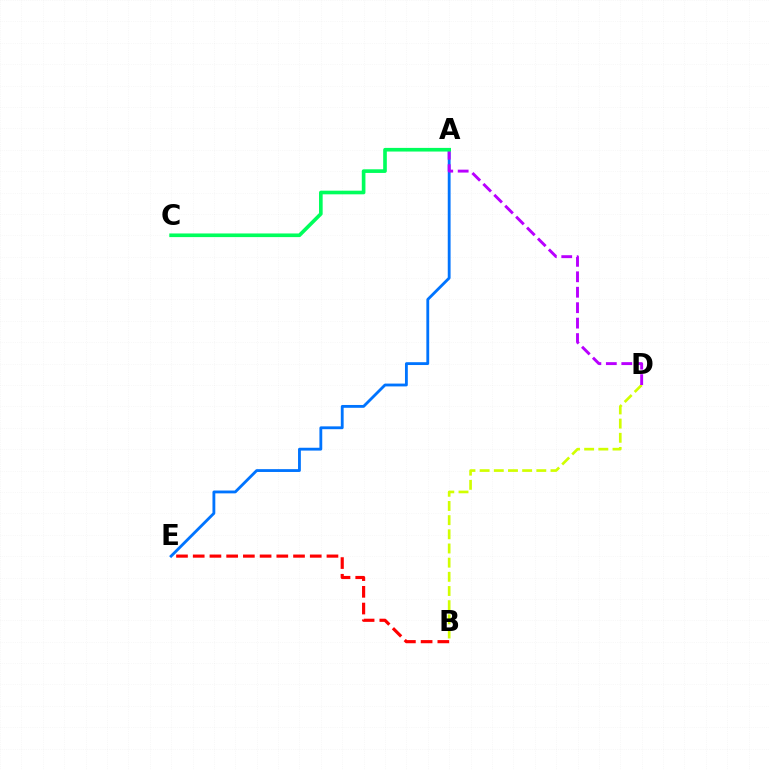{('B', 'E'): [{'color': '#ff0000', 'line_style': 'dashed', 'thickness': 2.27}], ('A', 'E'): [{'color': '#0074ff', 'line_style': 'solid', 'thickness': 2.04}], ('B', 'D'): [{'color': '#d1ff00', 'line_style': 'dashed', 'thickness': 1.93}], ('A', 'D'): [{'color': '#b900ff', 'line_style': 'dashed', 'thickness': 2.1}], ('A', 'C'): [{'color': '#00ff5c', 'line_style': 'solid', 'thickness': 2.62}]}